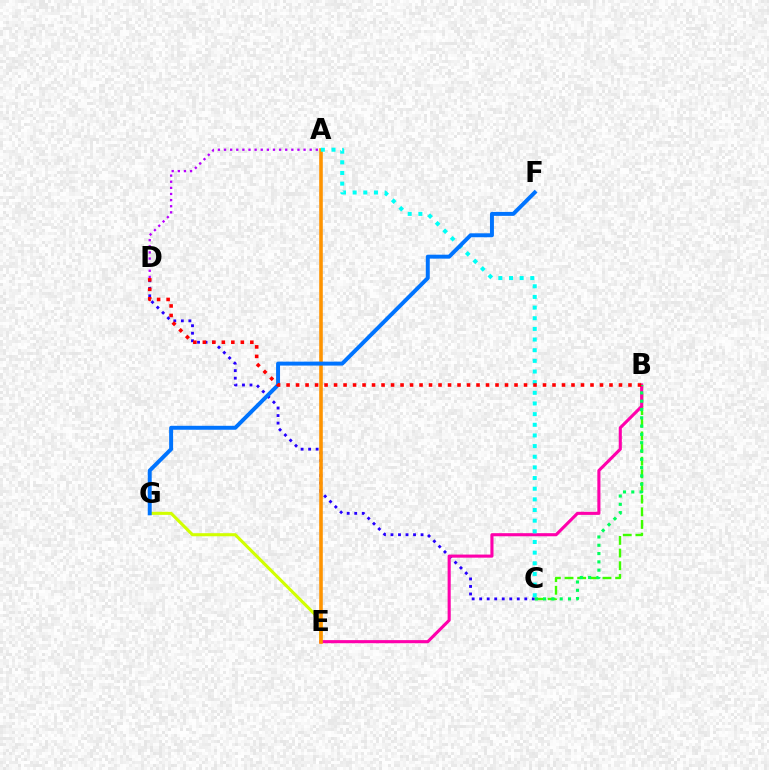{('C', 'D'): [{'color': '#2500ff', 'line_style': 'dotted', 'thickness': 2.04}], ('E', 'G'): [{'color': '#d1ff00', 'line_style': 'solid', 'thickness': 2.22}], ('B', 'C'): [{'color': '#3dff00', 'line_style': 'dashed', 'thickness': 1.72}, {'color': '#00ff5c', 'line_style': 'dotted', 'thickness': 2.26}], ('B', 'E'): [{'color': '#ff00ac', 'line_style': 'solid', 'thickness': 2.23}], ('A', 'E'): [{'color': '#ff9400', 'line_style': 'solid', 'thickness': 2.58}], ('A', 'C'): [{'color': '#00fff6', 'line_style': 'dotted', 'thickness': 2.89}], ('A', 'D'): [{'color': '#b900ff', 'line_style': 'dotted', 'thickness': 1.66}], ('F', 'G'): [{'color': '#0074ff', 'line_style': 'solid', 'thickness': 2.85}], ('B', 'D'): [{'color': '#ff0000', 'line_style': 'dotted', 'thickness': 2.58}]}